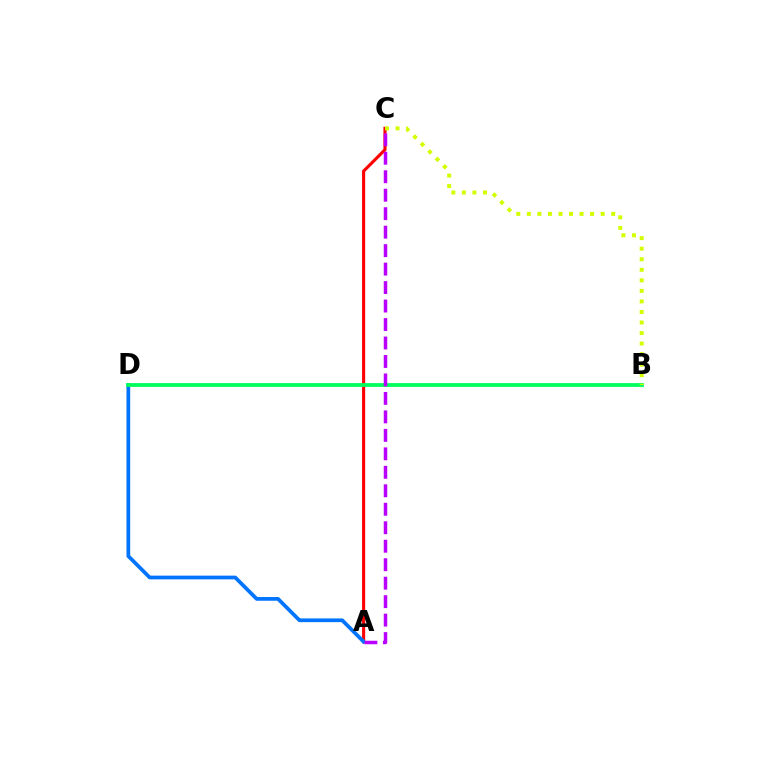{('A', 'C'): [{'color': '#ff0000', 'line_style': 'solid', 'thickness': 2.25}, {'color': '#b900ff', 'line_style': 'dashed', 'thickness': 2.51}], ('A', 'D'): [{'color': '#0074ff', 'line_style': 'solid', 'thickness': 2.68}], ('B', 'D'): [{'color': '#00ff5c', 'line_style': 'solid', 'thickness': 2.73}], ('B', 'C'): [{'color': '#d1ff00', 'line_style': 'dotted', 'thickness': 2.87}]}